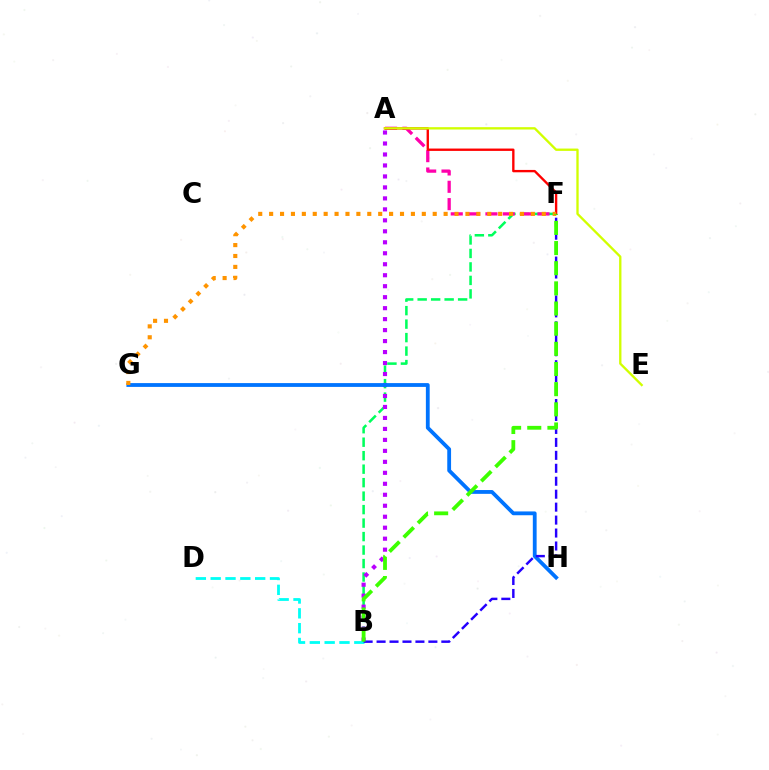{('B', 'F'): [{'color': '#00ff5c', 'line_style': 'dashed', 'thickness': 1.83}, {'color': '#2500ff', 'line_style': 'dashed', 'thickness': 1.76}, {'color': '#3dff00', 'line_style': 'dashed', 'thickness': 2.74}], ('A', 'F'): [{'color': '#ff00ac', 'line_style': 'dashed', 'thickness': 2.36}, {'color': '#ff0000', 'line_style': 'solid', 'thickness': 1.7}], ('A', 'B'): [{'color': '#b900ff', 'line_style': 'dotted', 'thickness': 2.98}], ('B', 'D'): [{'color': '#00fff6', 'line_style': 'dashed', 'thickness': 2.01}], ('G', 'H'): [{'color': '#0074ff', 'line_style': 'solid', 'thickness': 2.74}], ('F', 'G'): [{'color': '#ff9400', 'line_style': 'dotted', 'thickness': 2.96}], ('A', 'E'): [{'color': '#d1ff00', 'line_style': 'solid', 'thickness': 1.68}]}